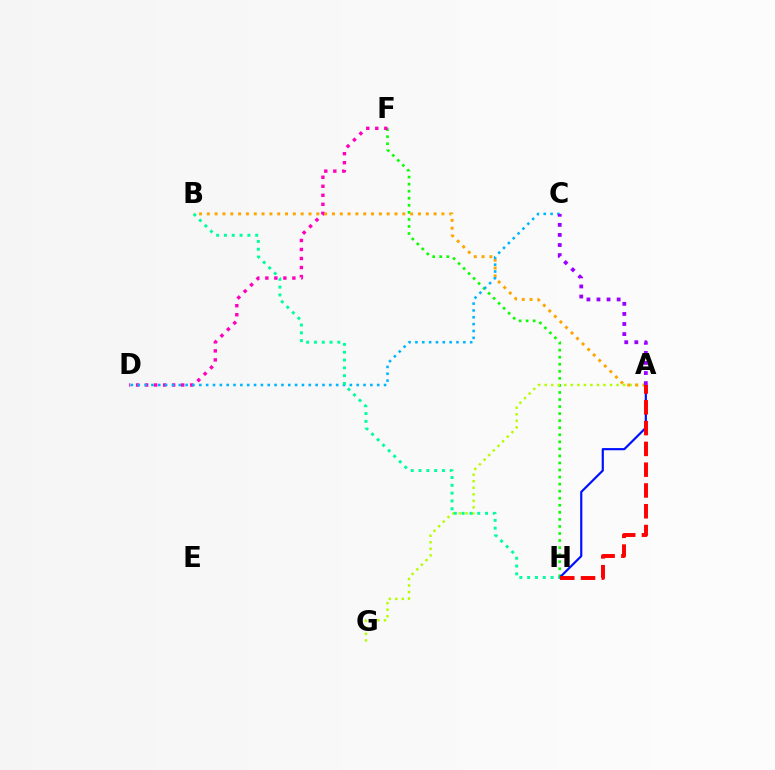{('F', 'H'): [{'color': '#08ff00', 'line_style': 'dotted', 'thickness': 1.92}], ('A', 'G'): [{'color': '#b3ff00', 'line_style': 'dotted', 'thickness': 1.77}], ('D', 'F'): [{'color': '#ff00bd', 'line_style': 'dotted', 'thickness': 2.45}], ('A', 'B'): [{'color': '#ffa500', 'line_style': 'dotted', 'thickness': 2.12}], ('A', 'H'): [{'color': '#0010ff', 'line_style': 'solid', 'thickness': 1.57}, {'color': '#ff0000', 'line_style': 'dashed', 'thickness': 2.82}], ('C', 'D'): [{'color': '#00b5ff', 'line_style': 'dotted', 'thickness': 1.86}], ('B', 'H'): [{'color': '#00ff9d', 'line_style': 'dotted', 'thickness': 2.12}], ('A', 'C'): [{'color': '#9b00ff', 'line_style': 'dotted', 'thickness': 2.74}]}